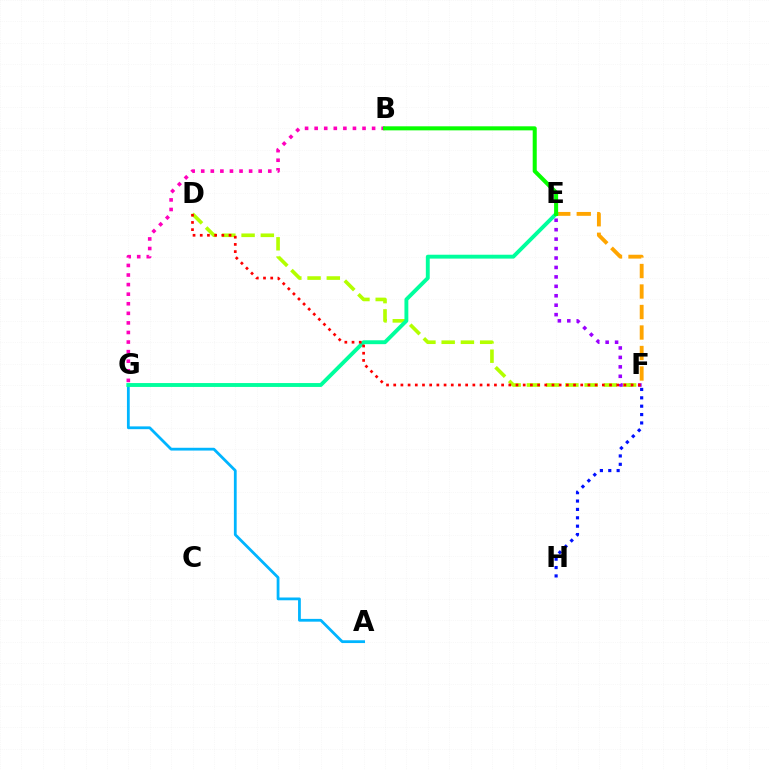{('E', 'F'): [{'color': '#9b00ff', 'line_style': 'dotted', 'thickness': 2.56}, {'color': '#ffa500', 'line_style': 'dashed', 'thickness': 2.78}], ('B', 'G'): [{'color': '#ff00bd', 'line_style': 'dotted', 'thickness': 2.6}], ('A', 'G'): [{'color': '#00b5ff', 'line_style': 'solid', 'thickness': 2.01}], ('F', 'H'): [{'color': '#0010ff', 'line_style': 'dotted', 'thickness': 2.27}], ('D', 'F'): [{'color': '#b3ff00', 'line_style': 'dashed', 'thickness': 2.61}, {'color': '#ff0000', 'line_style': 'dotted', 'thickness': 1.95}], ('E', 'G'): [{'color': '#00ff9d', 'line_style': 'solid', 'thickness': 2.79}], ('B', 'E'): [{'color': '#08ff00', 'line_style': 'solid', 'thickness': 2.91}]}